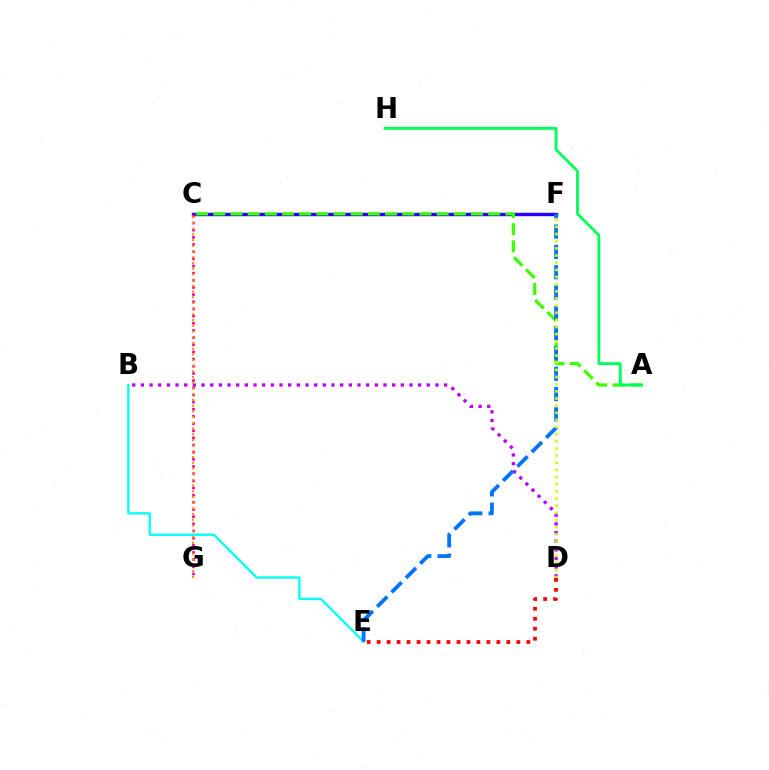{('C', 'F'): [{'color': '#2500ff', 'line_style': 'solid', 'thickness': 2.45}], ('C', 'G'): [{'color': '#ff00ac', 'line_style': 'dotted', 'thickness': 1.95}, {'color': '#ff9400', 'line_style': 'dotted', 'thickness': 1.55}], ('A', 'C'): [{'color': '#3dff00', 'line_style': 'dashed', 'thickness': 2.33}], ('B', 'E'): [{'color': '#00fff6', 'line_style': 'solid', 'thickness': 1.66}], ('B', 'D'): [{'color': '#b900ff', 'line_style': 'dotted', 'thickness': 2.35}], ('E', 'F'): [{'color': '#0074ff', 'line_style': 'dashed', 'thickness': 2.76}], ('A', 'H'): [{'color': '#00ff5c', 'line_style': 'solid', 'thickness': 2.05}], ('D', 'F'): [{'color': '#d1ff00', 'line_style': 'dotted', 'thickness': 1.94}], ('D', 'E'): [{'color': '#ff0000', 'line_style': 'dotted', 'thickness': 2.71}]}